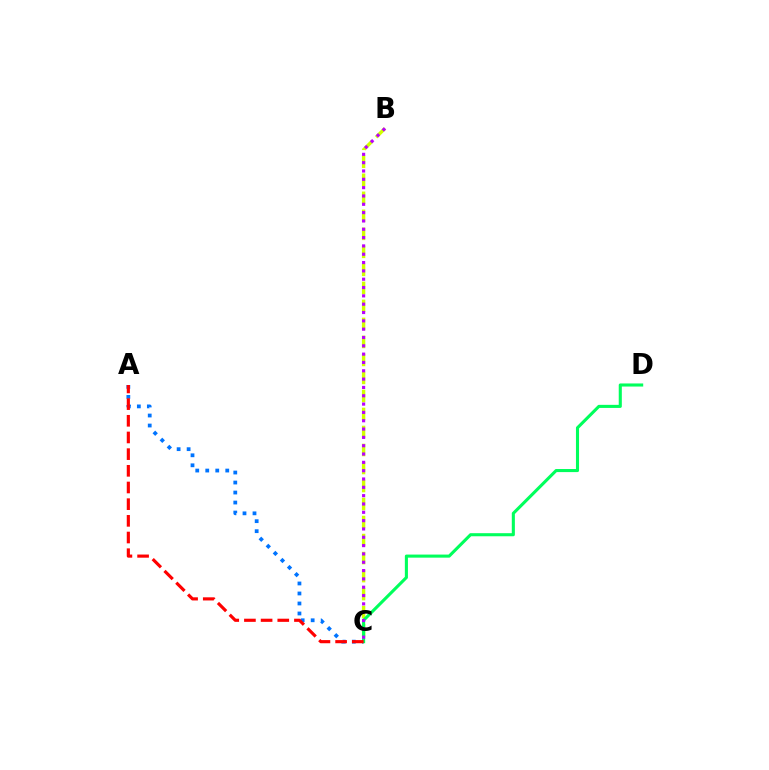{('A', 'C'): [{'color': '#0074ff', 'line_style': 'dotted', 'thickness': 2.72}, {'color': '#ff0000', 'line_style': 'dashed', 'thickness': 2.27}], ('B', 'C'): [{'color': '#d1ff00', 'line_style': 'dashed', 'thickness': 2.45}, {'color': '#b900ff', 'line_style': 'dotted', 'thickness': 2.26}], ('C', 'D'): [{'color': '#00ff5c', 'line_style': 'solid', 'thickness': 2.22}]}